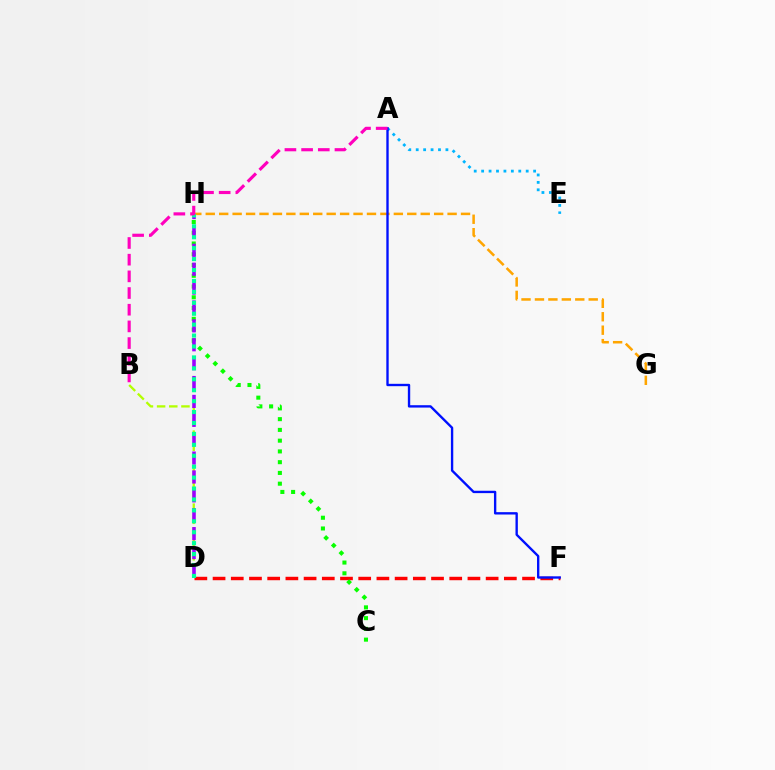{('D', 'F'): [{'color': '#ff0000', 'line_style': 'dashed', 'thickness': 2.47}], ('A', 'E'): [{'color': '#00b5ff', 'line_style': 'dotted', 'thickness': 2.02}], ('B', 'D'): [{'color': '#b3ff00', 'line_style': 'dashed', 'thickness': 1.65}], ('G', 'H'): [{'color': '#ffa500', 'line_style': 'dashed', 'thickness': 1.83}], ('C', 'H'): [{'color': '#08ff00', 'line_style': 'dotted', 'thickness': 2.92}], ('D', 'H'): [{'color': '#9b00ff', 'line_style': 'dashed', 'thickness': 2.57}, {'color': '#00ff9d', 'line_style': 'dotted', 'thickness': 2.97}], ('A', 'F'): [{'color': '#0010ff', 'line_style': 'solid', 'thickness': 1.7}], ('A', 'B'): [{'color': '#ff00bd', 'line_style': 'dashed', 'thickness': 2.27}]}